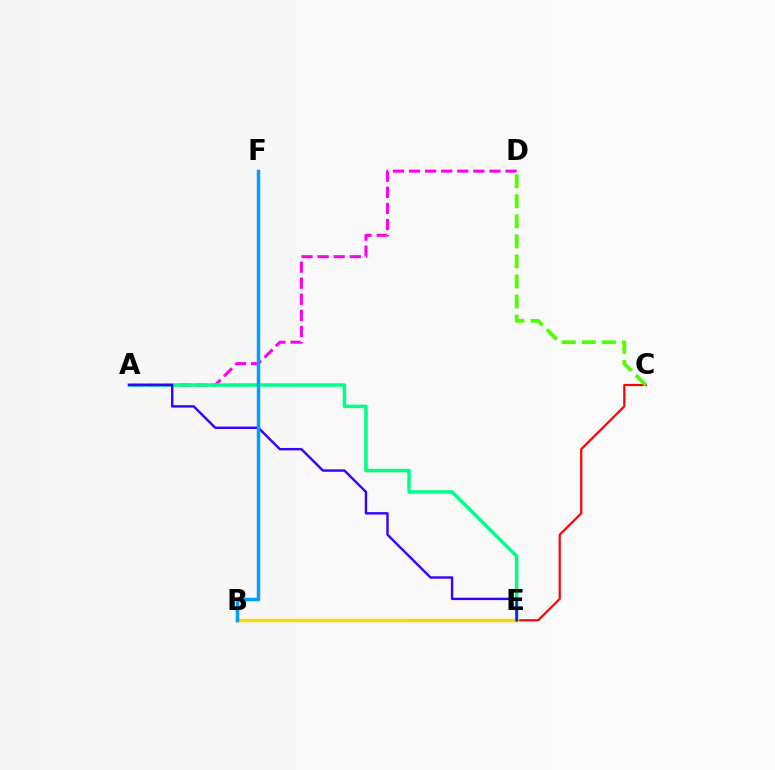{('C', 'E'): [{'color': '#ff0000', 'line_style': 'solid', 'thickness': 1.58}], ('A', 'D'): [{'color': '#ff00ed', 'line_style': 'dashed', 'thickness': 2.19}], ('B', 'E'): [{'color': '#ffd500', 'line_style': 'solid', 'thickness': 2.5}], ('A', 'E'): [{'color': '#00ff86', 'line_style': 'solid', 'thickness': 2.53}, {'color': '#3700ff', 'line_style': 'solid', 'thickness': 1.74}], ('C', 'D'): [{'color': '#4fff00', 'line_style': 'dashed', 'thickness': 2.72}], ('B', 'F'): [{'color': '#009eff', 'line_style': 'solid', 'thickness': 2.51}]}